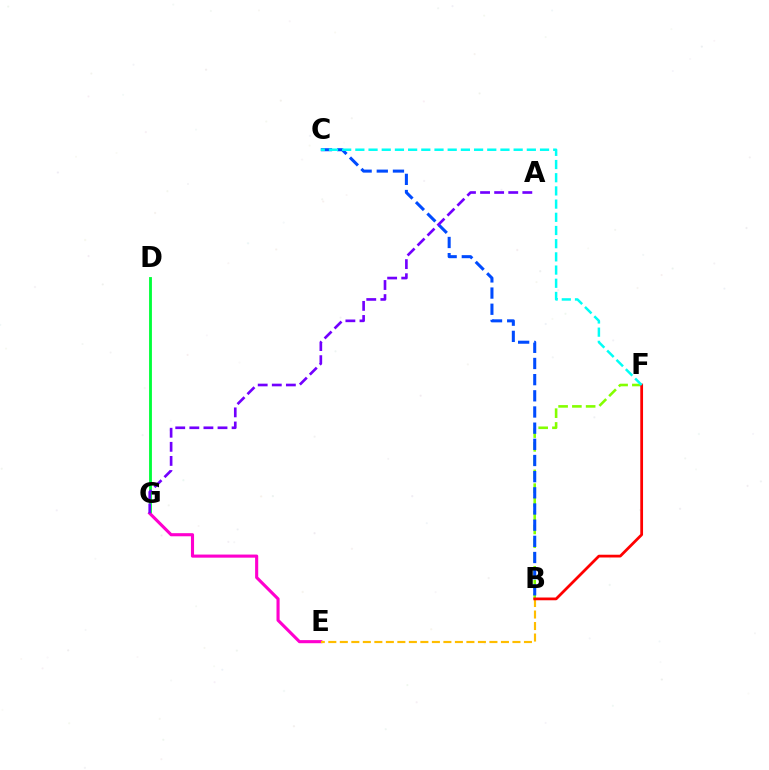{('D', 'G'): [{'color': '#00ff39', 'line_style': 'solid', 'thickness': 2.04}], ('E', 'G'): [{'color': '#ff00cf', 'line_style': 'solid', 'thickness': 2.24}], ('B', 'E'): [{'color': '#ffbd00', 'line_style': 'dashed', 'thickness': 1.56}], ('B', 'F'): [{'color': '#84ff00', 'line_style': 'dashed', 'thickness': 1.87}, {'color': '#ff0000', 'line_style': 'solid', 'thickness': 1.99}], ('B', 'C'): [{'color': '#004bff', 'line_style': 'dashed', 'thickness': 2.2}], ('A', 'G'): [{'color': '#7200ff', 'line_style': 'dashed', 'thickness': 1.91}], ('C', 'F'): [{'color': '#00fff6', 'line_style': 'dashed', 'thickness': 1.79}]}